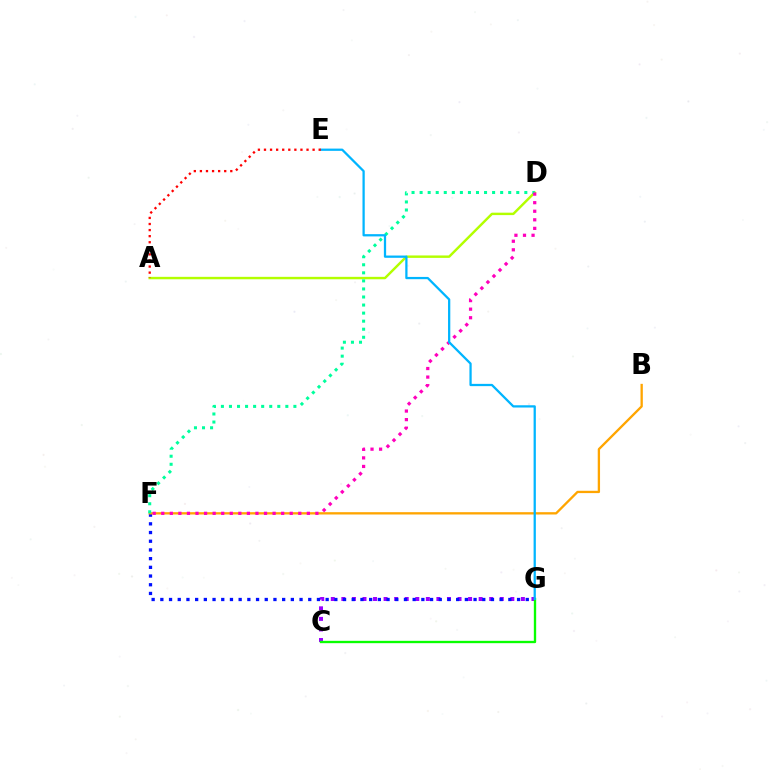{('C', 'G'): [{'color': '#9b00ff', 'line_style': 'dotted', 'thickness': 2.87}, {'color': '#08ff00', 'line_style': 'solid', 'thickness': 1.69}], ('A', 'D'): [{'color': '#b3ff00', 'line_style': 'solid', 'thickness': 1.75}], ('F', 'G'): [{'color': '#0010ff', 'line_style': 'dotted', 'thickness': 2.36}], ('B', 'F'): [{'color': '#ffa500', 'line_style': 'solid', 'thickness': 1.67}], ('D', 'F'): [{'color': '#00ff9d', 'line_style': 'dotted', 'thickness': 2.19}, {'color': '#ff00bd', 'line_style': 'dotted', 'thickness': 2.33}], ('E', 'G'): [{'color': '#00b5ff', 'line_style': 'solid', 'thickness': 1.63}], ('A', 'E'): [{'color': '#ff0000', 'line_style': 'dotted', 'thickness': 1.65}]}